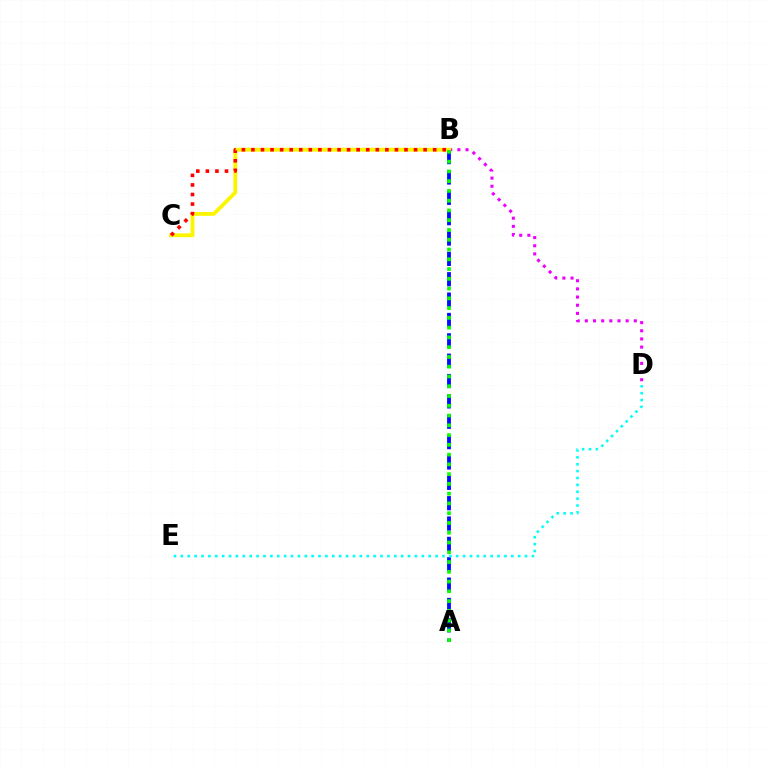{('A', 'B'): [{'color': '#0010ff', 'line_style': 'dashed', 'thickness': 2.77}, {'color': '#08ff00', 'line_style': 'dotted', 'thickness': 2.65}], ('B', 'D'): [{'color': '#ee00ff', 'line_style': 'dotted', 'thickness': 2.22}], ('B', 'C'): [{'color': '#fcf500', 'line_style': 'solid', 'thickness': 2.76}, {'color': '#ff0000', 'line_style': 'dotted', 'thickness': 2.6}], ('D', 'E'): [{'color': '#00fff6', 'line_style': 'dotted', 'thickness': 1.87}]}